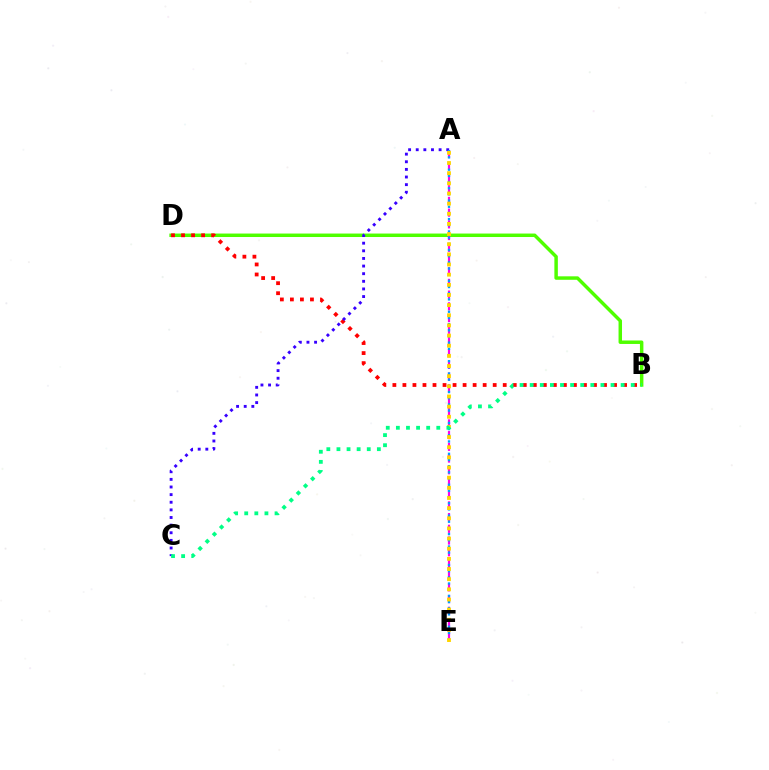{('B', 'D'): [{'color': '#4fff00', 'line_style': 'solid', 'thickness': 2.5}, {'color': '#ff0000', 'line_style': 'dotted', 'thickness': 2.73}], ('A', 'C'): [{'color': '#3700ff', 'line_style': 'dotted', 'thickness': 2.07}], ('A', 'E'): [{'color': '#ff00ed', 'line_style': 'dashed', 'thickness': 1.59}, {'color': '#009eff', 'line_style': 'dotted', 'thickness': 1.68}, {'color': '#ffd500', 'line_style': 'dotted', 'thickness': 2.76}], ('B', 'C'): [{'color': '#00ff86', 'line_style': 'dotted', 'thickness': 2.74}]}